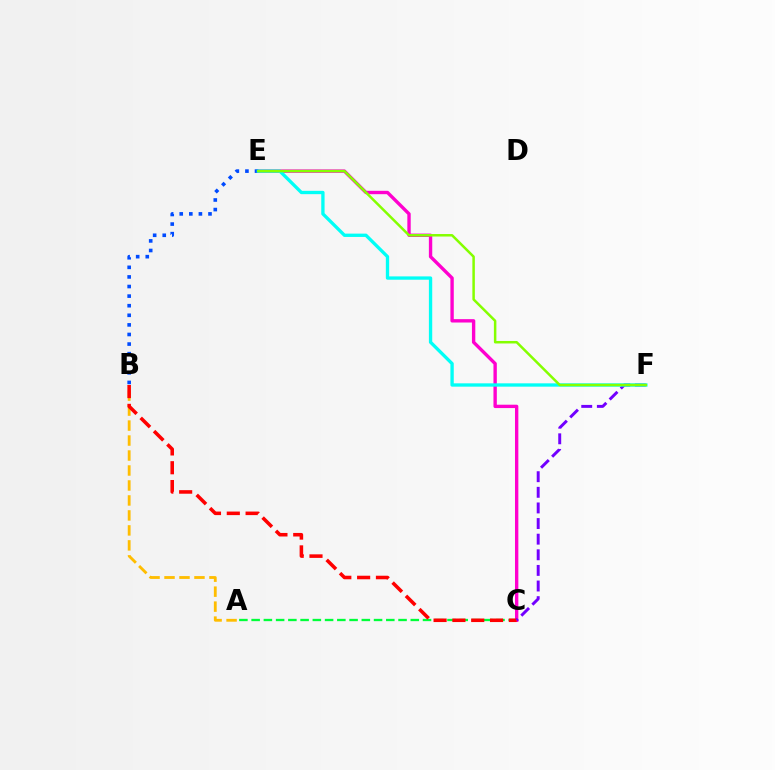{('A', 'C'): [{'color': '#00ff39', 'line_style': 'dashed', 'thickness': 1.66}], ('C', 'E'): [{'color': '#ff00cf', 'line_style': 'solid', 'thickness': 2.42}], ('A', 'B'): [{'color': '#ffbd00', 'line_style': 'dashed', 'thickness': 2.03}], ('B', 'C'): [{'color': '#ff0000', 'line_style': 'dashed', 'thickness': 2.56}], ('B', 'E'): [{'color': '#004bff', 'line_style': 'dotted', 'thickness': 2.61}], ('C', 'F'): [{'color': '#7200ff', 'line_style': 'dashed', 'thickness': 2.12}], ('E', 'F'): [{'color': '#00fff6', 'line_style': 'solid', 'thickness': 2.39}, {'color': '#84ff00', 'line_style': 'solid', 'thickness': 1.8}]}